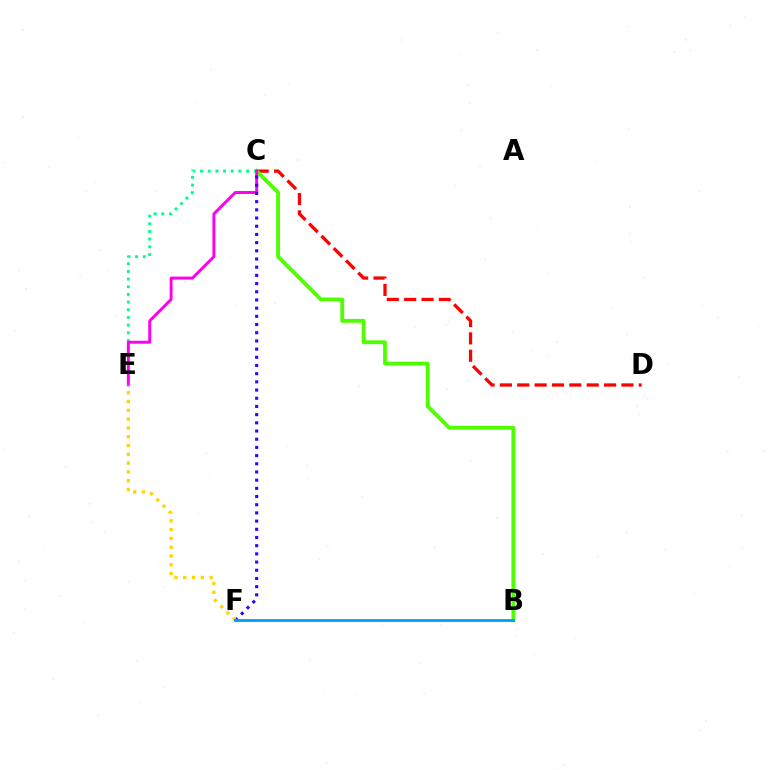{('C', 'D'): [{'color': '#ff0000', 'line_style': 'dashed', 'thickness': 2.36}], ('C', 'E'): [{'color': '#00ff86', 'line_style': 'dotted', 'thickness': 2.08}, {'color': '#ff00ed', 'line_style': 'solid', 'thickness': 2.12}], ('B', 'C'): [{'color': '#4fff00', 'line_style': 'solid', 'thickness': 2.76}], ('C', 'F'): [{'color': '#3700ff', 'line_style': 'dotted', 'thickness': 2.23}], ('E', 'F'): [{'color': '#ffd500', 'line_style': 'dotted', 'thickness': 2.39}], ('B', 'F'): [{'color': '#009eff', 'line_style': 'solid', 'thickness': 2.04}]}